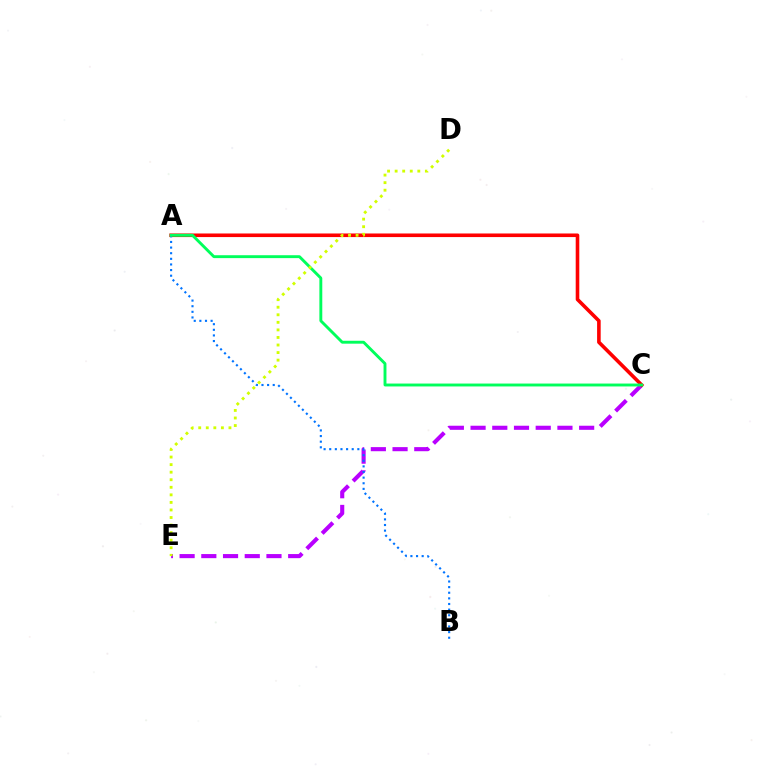{('C', 'E'): [{'color': '#b900ff', 'line_style': 'dashed', 'thickness': 2.95}], ('A', 'C'): [{'color': '#ff0000', 'line_style': 'solid', 'thickness': 2.59}, {'color': '#00ff5c', 'line_style': 'solid', 'thickness': 2.09}], ('A', 'B'): [{'color': '#0074ff', 'line_style': 'dotted', 'thickness': 1.53}], ('D', 'E'): [{'color': '#d1ff00', 'line_style': 'dotted', 'thickness': 2.05}]}